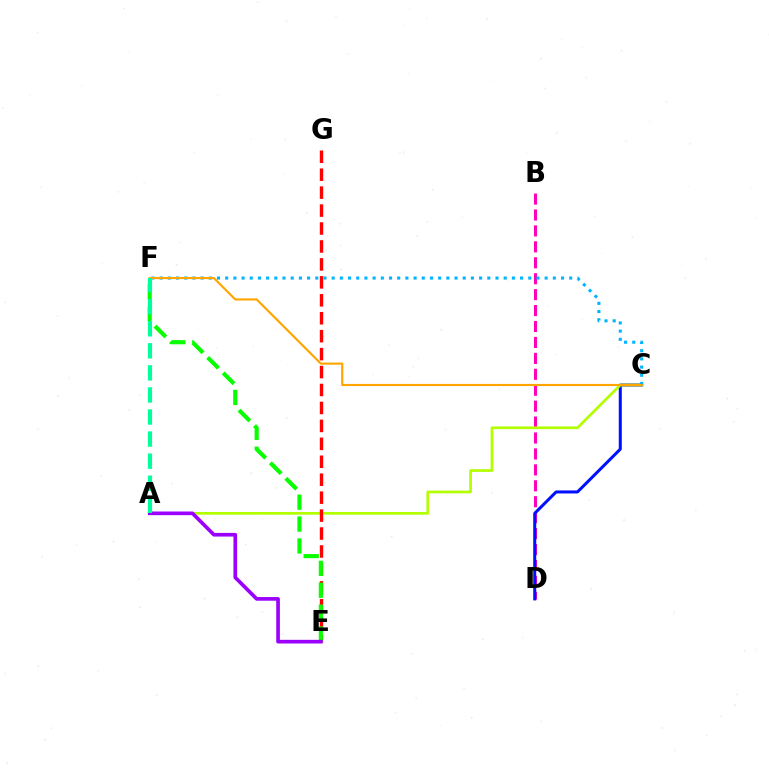{('B', 'D'): [{'color': '#ff00bd', 'line_style': 'dashed', 'thickness': 2.16}], ('C', 'D'): [{'color': '#0010ff', 'line_style': 'solid', 'thickness': 2.18}], ('A', 'C'): [{'color': '#b3ff00', 'line_style': 'solid', 'thickness': 1.94}], ('E', 'G'): [{'color': '#ff0000', 'line_style': 'dashed', 'thickness': 2.44}], ('C', 'F'): [{'color': '#00b5ff', 'line_style': 'dotted', 'thickness': 2.23}, {'color': '#ffa500', 'line_style': 'solid', 'thickness': 1.55}], ('E', 'F'): [{'color': '#08ff00', 'line_style': 'dashed', 'thickness': 2.97}], ('A', 'E'): [{'color': '#9b00ff', 'line_style': 'solid', 'thickness': 2.64}], ('A', 'F'): [{'color': '#00ff9d', 'line_style': 'dashed', 'thickness': 3.0}]}